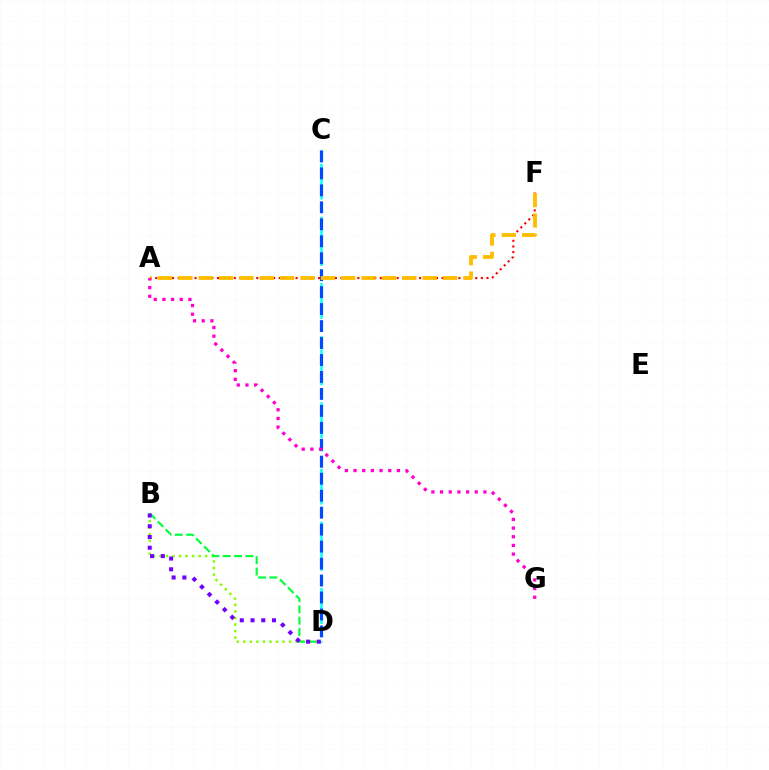{('B', 'D'): [{'color': '#84ff00', 'line_style': 'dotted', 'thickness': 1.78}, {'color': '#00ff39', 'line_style': 'dashed', 'thickness': 1.54}, {'color': '#7200ff', 'line_style': 'dotted', 'thickness': 2.92}], ('A', 'F'): [{'color': '#ff0000', 'line_style': 'dotted', 'thickness': 1.53}, {'color': '#ffbd00', 'line_style': 'dashed', 'thickness': 2.77}], ('C', 'D'): [{'color': '#00fff6', 'line_style': 'dashed', 'thickness': 1.8}, {'color': '#004bff', 'line_style': 'dashed', 'thickness': 2.3}], ('A', 'G'): [{'color': '#ff00cf', 'line_style': 'dotted', 'thickness': 2.36}]}